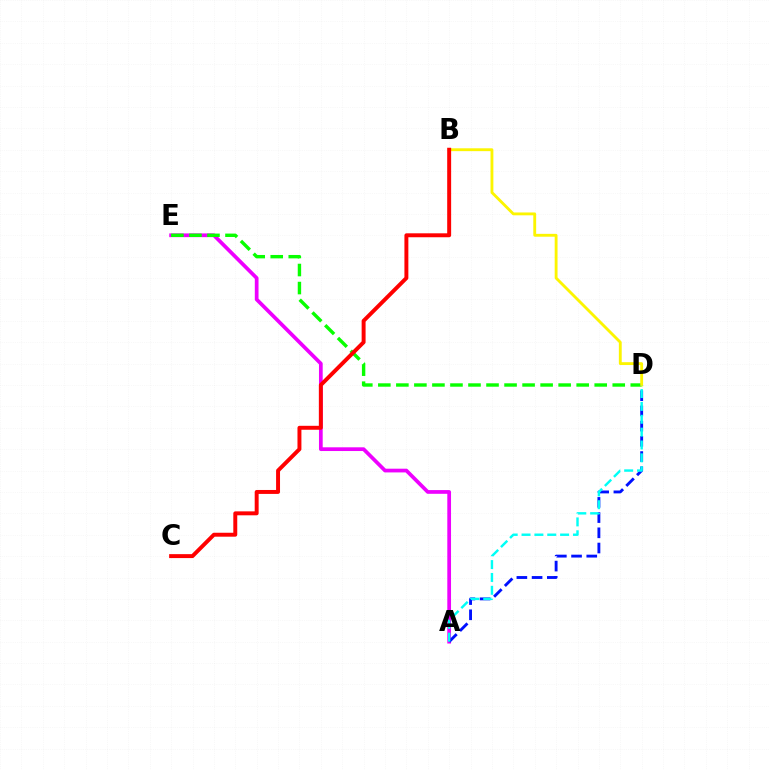{('A', 'E'): [{'color': '#ee00ff', 'line_style': 'solid', 'thickness': 2.68}], ('D', 'E'): [{'color': '#08ff00', 'line_style': 'dashed', 'thickness': 2.45}], ('A', 'D'): [{'color': '#0010ff', 'line_style': 'dashed', 'thickness': 2.07}, {'color': '#00fff6', 'line_style': 'dashed', 'thickness': 1.75}], ('B', 'D'): [{'color': '#fcf500', 'line_style': 'solid', 'thickness': 2.05}], ('B', 'C'): [{'color': '#ff0000', 'line_style': 'solid', 'thickness': 2.84}]}